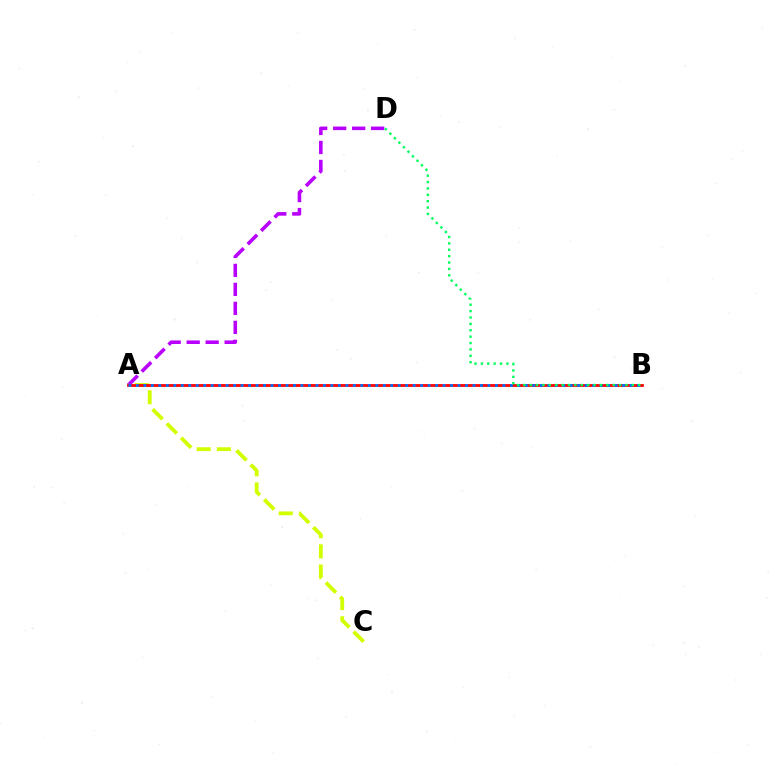{('A', 'D'): [{'color': '#b900ff', 'line_style': 'dashed', 'thickness': 2.58}], ('A', 'C'): [{'color': '#d1ff00', 'line_style': 'dashed', 'thickness': 2.74}], ('A', 'B'): [{'color': '#ff0000', 'line_style': 'solid', 'thickness': 1.99}, {'color': '#0074ff', 'line_style': 'dotted', 'thickness': 2.03}], ('B', 'D'): [{'color': '#00ff5c', 'line_style': 'dotted', 'thickness': 1.73}]}